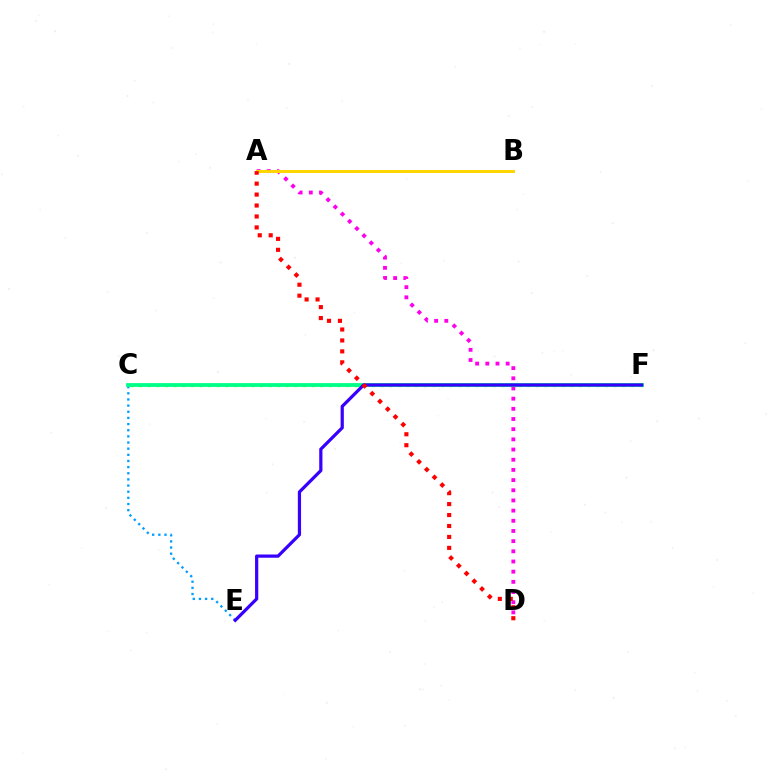{('C', 'E'): [{'color': '#009eff', 'line_style': 'dotted', 'thickness': 1.67}], ('A', 'D'): [{'color': '#ff00ed', 'line_style': 'dotted', 'thickness': 2.77}, {'color': '#ff0000', 'line_style': 'dotted', 'thickness': 2.97}], ('C', 'F'): [{'color': '#4fff00', 'line_style': 'dotted', 'thickness': 2.34}, {'color': '#00ff86', 'line_style': 'solid', 'thickness': 2.72}], ('E', 'F'): [{'color': '#3700ff', 'line_style': 'solid', 'thickness': 2.32}], ('A', 'B'): [{'color': '#ffd500', 'line_style': 'solid', 'thickness': 2.14}]}